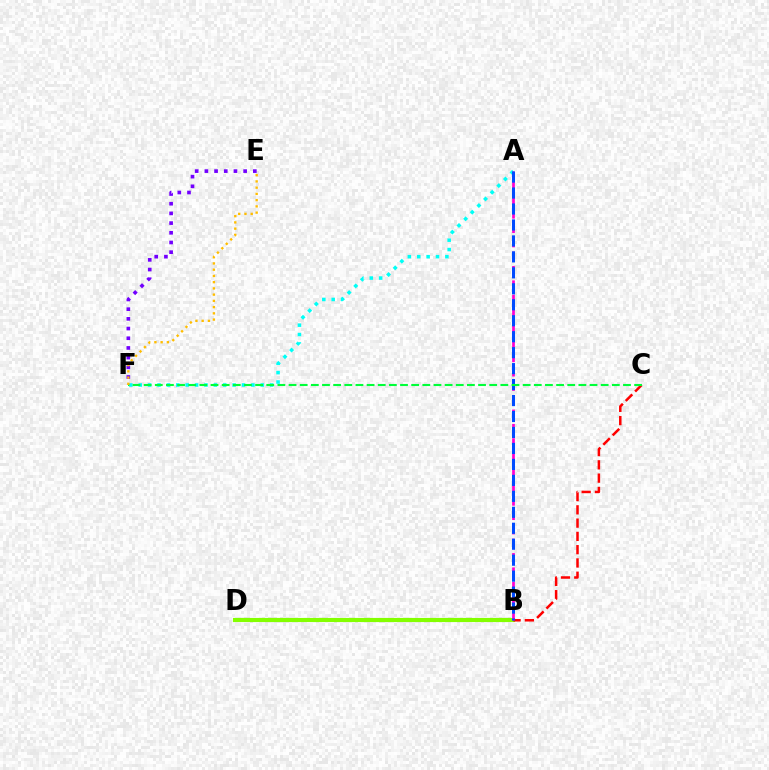{('B', 'D'): [{'color': '#84ff00', 'line_style': 'solid', 'thickness': 2.98}], ('B', 'C'): [{'color': '#ff0000', 'line_style': 'dashed', 'thickness': 1.8}], ('A', 'F'): [{'color': '#00fff6', 'line_style': 'dotted', 'thickness': 2.55}], ('A', 'B'): [{'color': '#ff00cf', 'line_style': 'dashed', 'thickness': 1.95}, {'color': '#004bff', 'line_style': 'dashed', 'thickness': 2.17}], ('E', 'F'): [{'color': '#7200ff', 'line_style': 'dotted', 'thickness': 2.63}, {'color': '#ffbd00', 'line_style': 'dotted', 'thickness': 1.69}], ('C', 'F'): [{'color': '#00ff39', 'line_style': 'dashed', 'thickness': 1.51}]}